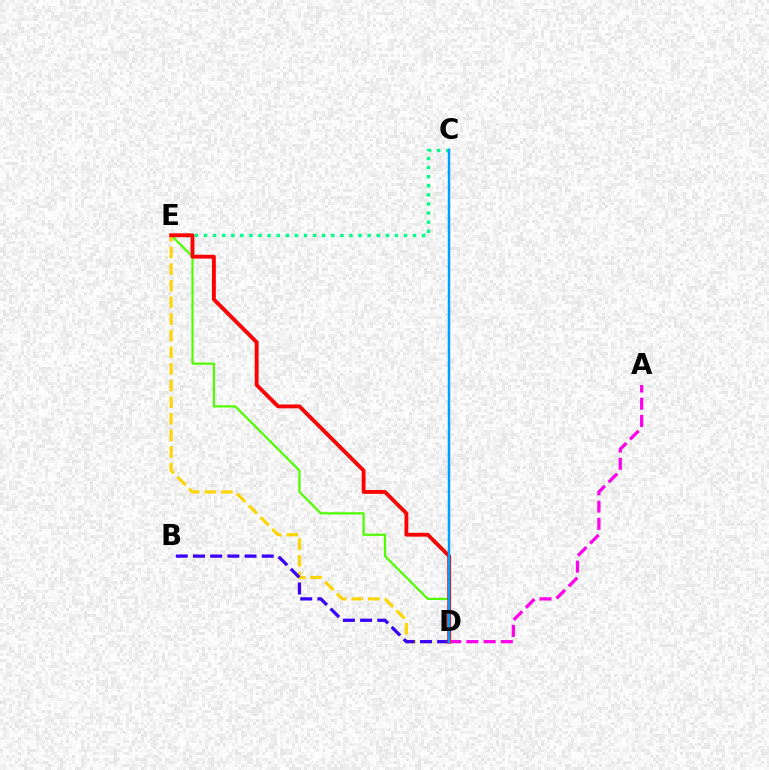{('D', 'E'): [{'color': '#4fff00', 'line_style': 'solid', 'thickness': 1.59}, {'color': '#ffd500', 'line_style': 'dashed', 'thickness': 2.26}, {'color': '#ff0000', 'line_style': 'solid', 'thickness': 2.77}], ('C', 'E'): [{'color': '#00ff86', 'line_style': 'dotted', 'thickness': 2.47}], ('A', 'D'): [{'color': '#ff00ed', 'line_style': 'dashed', 'thickness': 2.34}], ('B', 'D'): [{'color': '#3700ff', 'line_style': 'dashed', 'thickness': 2.33}], ('C', 'D'): [{'color': '#009eff', 'line_style': 'solid', 'thickness': 1.78}]}